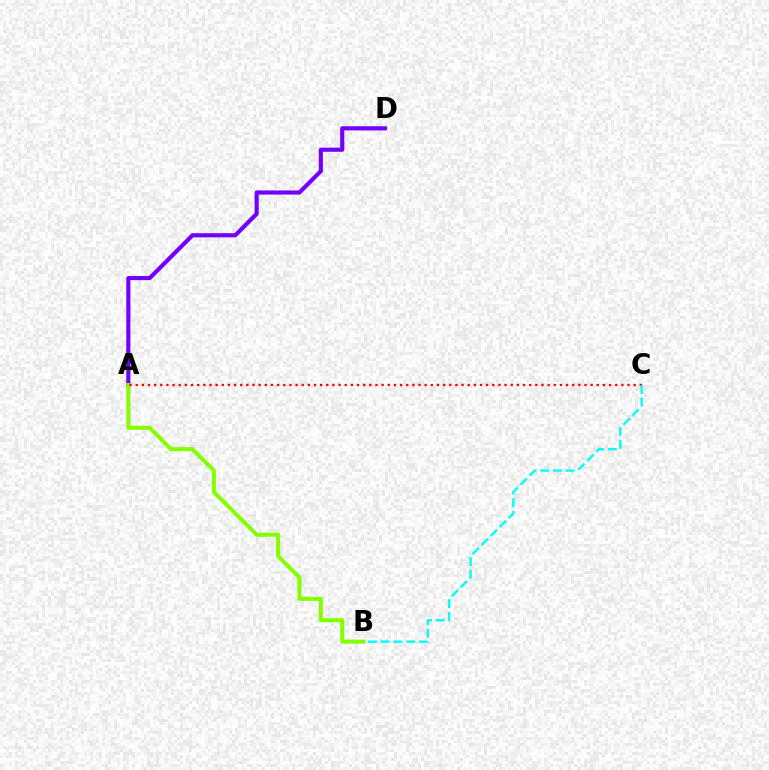{('A', 'D'): [{'color': '#7200ff', 'line_style': 'solid', 'thickness': 2.98}], ('A', 'B'): [{'color': '#84ff00', 'line_style': 'solid', 'thickness': 2.9}], ('A', 'C'): [{'color': '#ff0000', 'line_style': 'dotted', 'thickness': 1.67}], ('B', 'C'): [{'color': '#00fff6', 'line_style': 'dashed', 'thickness': 1.73}]}